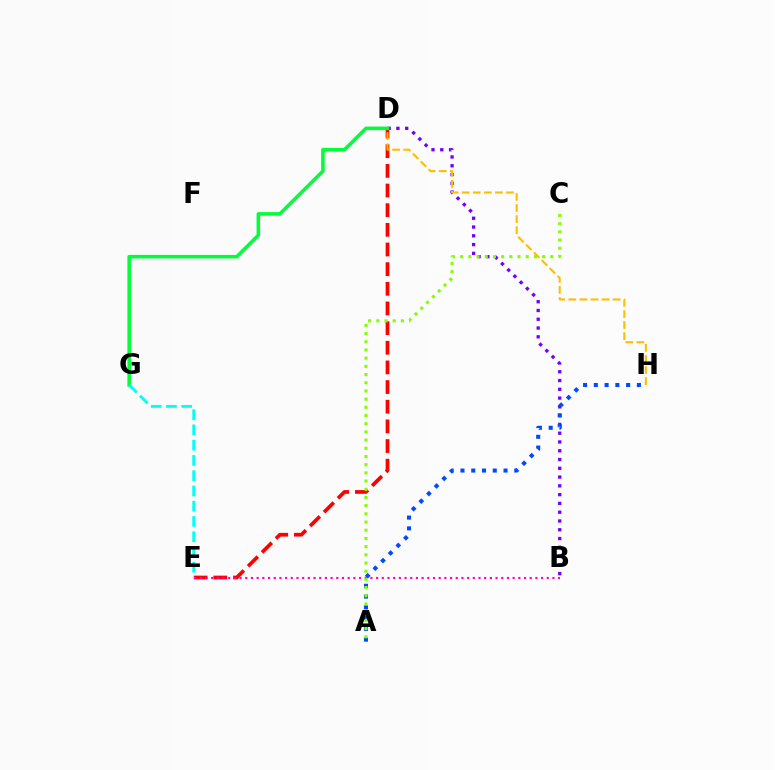{('B', 'D'): [{'color': '#7200ff', 'line_style': 'dotted', 'thickness': 2.39}], ('D', 'E'): [{'color': '#ff0000', 'line_style': 'dashed', 'thickness': 2.67}], ('A', 'H'): [{'color': '#004bff', 'line_style': 'dotted', 'thickness': 2.92}], ('B', 'E'): [{'color': '#ff00cf', 'line_style': 'dotted', 'thickness': 1.55}], ('D', 'H'): [{'color': '#ffbd00', 'line_style': 'dashed', 'thickness': 1.51}], ('D', 'G'): [{'color': '#00ff39', 'line_style': 'solid', 'thickness': 2.55}], ('A', 'C'): [{'color': '#84ff00', 'line_style': 'dotted', 'thickness': 2.23}], ('E', 'G'): [{'color': '#00fff6', 'line_style': 'dashed', 'thickness': 2.07}]}